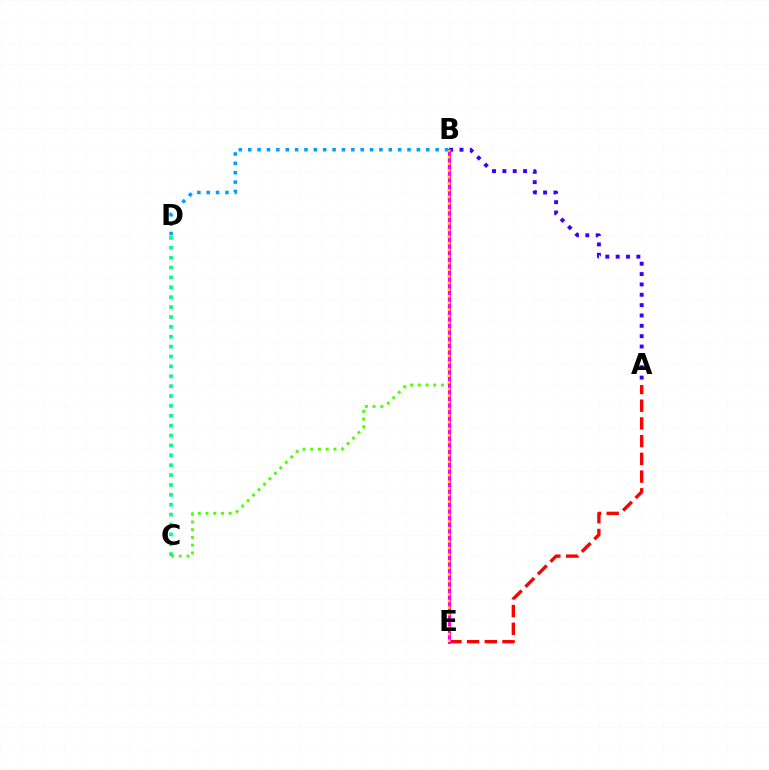{('B', 'C'): [{'color': '#4fff00', 'line_style': 'dotted', 'thickness': 2.1}], ('C', 'D'): [{'color': '#00ff86', 'line_style': 'dotted', 'thickness': 2.68}], ('A', 'E'): [{'color': '#ff0000', 'line_style': 'dashed', 'thickness': 2.41}], ('B', 'D'): [{'color': '#009eff', 'line_style': 'dotted', 'thickness': 2.55}], ('A', 'B'): [{'color': '#3700ff', 'line_style': 'dotted', 'thickness': 2.81}], ('B', 'E'): [{'color': '#ff00ed', 'line_style': 'solid', 'thickness': 2.15}, {'color': '#ffd500', 'line_style': 'dotted', 'thickness': 1.8}]}